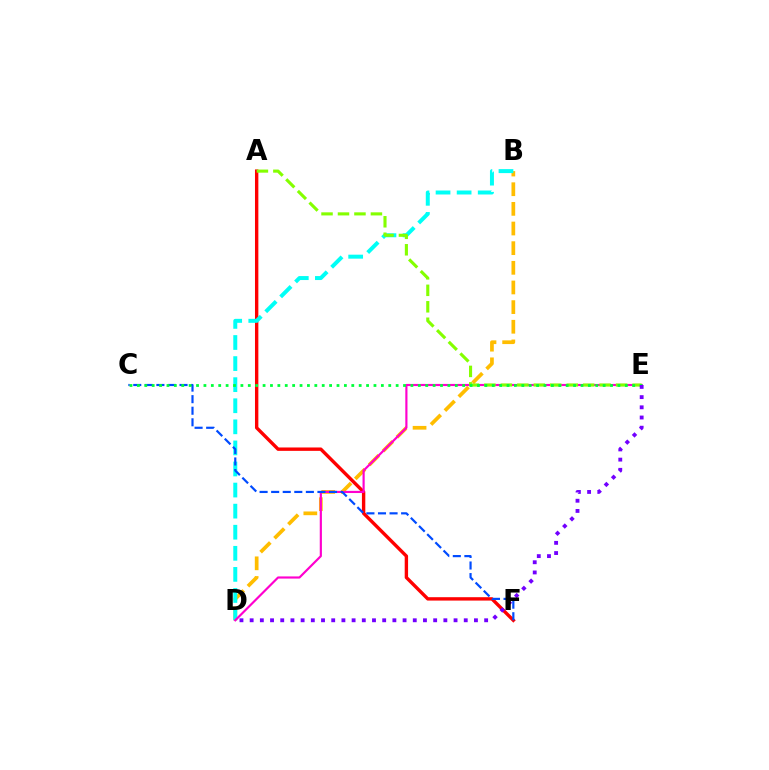{('B', 'D'): [{'color': '#ffbd00', 'line_style': 'dashed', 'thickness': 2.67}, {'color': '#00fff6', 'line_style': 'dashed', 'thickness': 2.86}], ('A', 'F'): [{'color': '#ff0000', 'line_style': 'solid', 'thickness': 2.43}], ('D', 'E'): [{'color': '#ff00cf', 'line_style': 'solid', 'thickness': 1.56}, {'color': '#7200ff', 'line_style': 'dotted', 'thickness': 2.77}], ('C', 'F'): [{'color': '#004bff', 'line_style': 'dashed', 'thickness': 1.57}], ('A', 'E'): [{'color': '#84ff00', 'line_style': 'dashed', 'thickness': 2.24}], ('C', 'E'): [{'color': '#00ff39', 'line_style': 'dotted', 'thickness': 2.01}]}